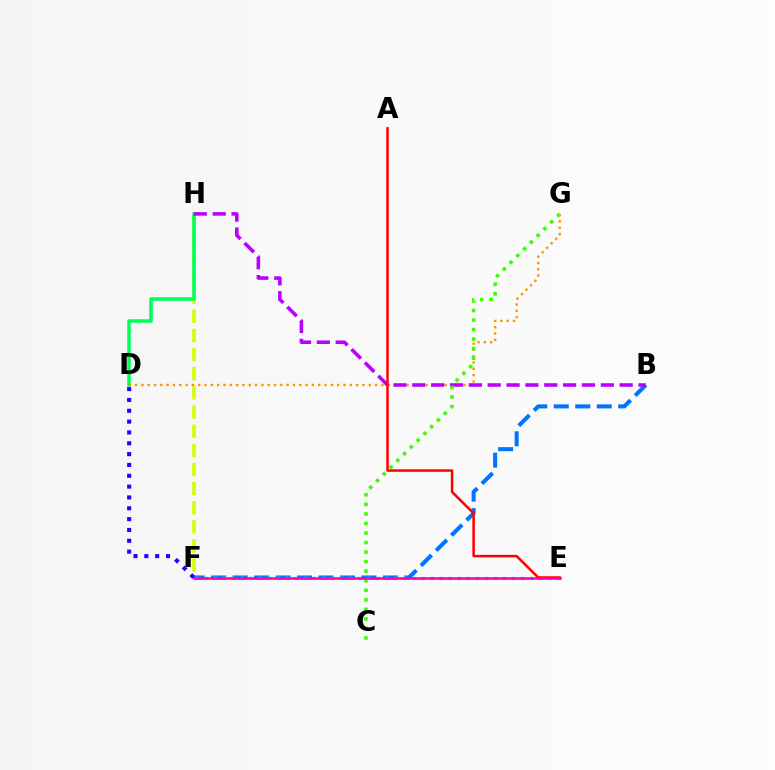{('F', 'H'): [{'color': '#d1ff00', 'line_style': 'dashed', 'thickness': 2.6}], ('D', 'H'): [{'color': '#00ff5c', 'line_style': 'solid', 'thickness': 2.54}], ('D', 'G'): [{'color': '#ff9400', 'line_style': 'dotted', 'thickness': 1.72}], ('B', 'F'): [{'color': '#0074ff', 'line_style': 'dashed', 'thickness': 2.92}], ('D', 'F'): [{'color': '#2500ff', 'line_style': 'dotted', 'thickness': 2.94}], ('B', 'H'): [{'color': '#b900ff', 'line_style': 'dashed', 'thickness': 2.56}], ('E', 'F'): [{'color': '#00fff6', 'line_style': 'dotted', 'thickness': 2.46}, {'color': '#ff00ac', 'line_style': 'solid', 'thickness': 1.84}], ('C', 'G'): [{'color': '#3dff00', 'line_style': 'dotted', 'thickness': 2.59}], ('A', 'E'): [{'color': '#ff0000', 'line_style': 'solid', 'thickness': 1.8}]}